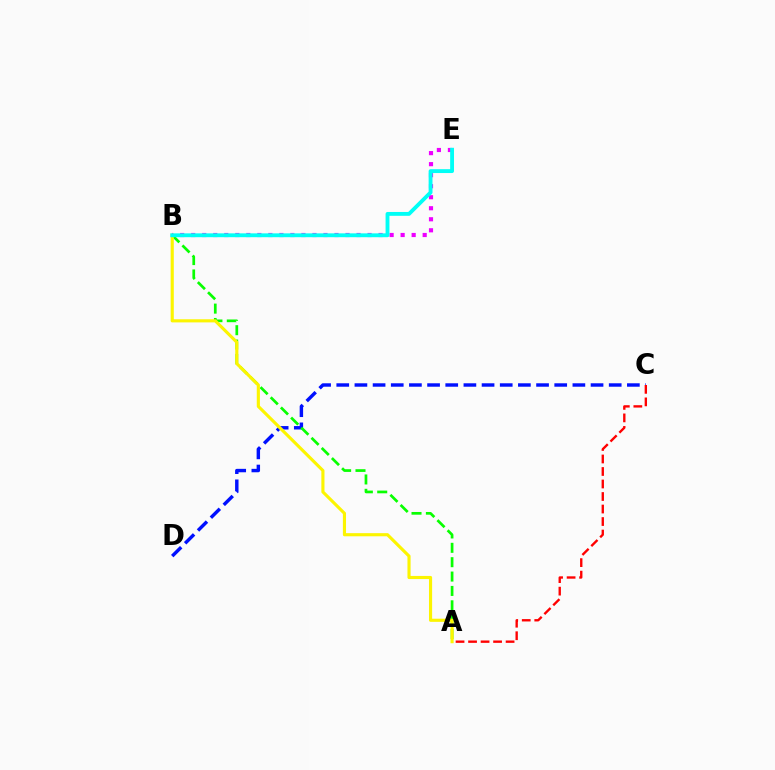{('B', 'E'): [{'color': '#ee00ff', 'line_style': 'dotted', 'thickness': 3.0}, {'color': '#00fff6', 'line_style': 'solid', 'thickness': 2.78}], ('C', 'D'): [{'color': '#0010ff', 'line_style': 'dashed', 'thickness': 2.47}], ('A', 'B'): [{'color': '#08ff00', 'line_style': 'dashed', 'thickness': 1.95}, {'color': '#fcf500', 'line_style': 'solid', 'thickness': 2.25}], ('A', 'C'): [{'color': '#ff0000', 'line_style': 'dashed', 'thickness': 1.7}]}